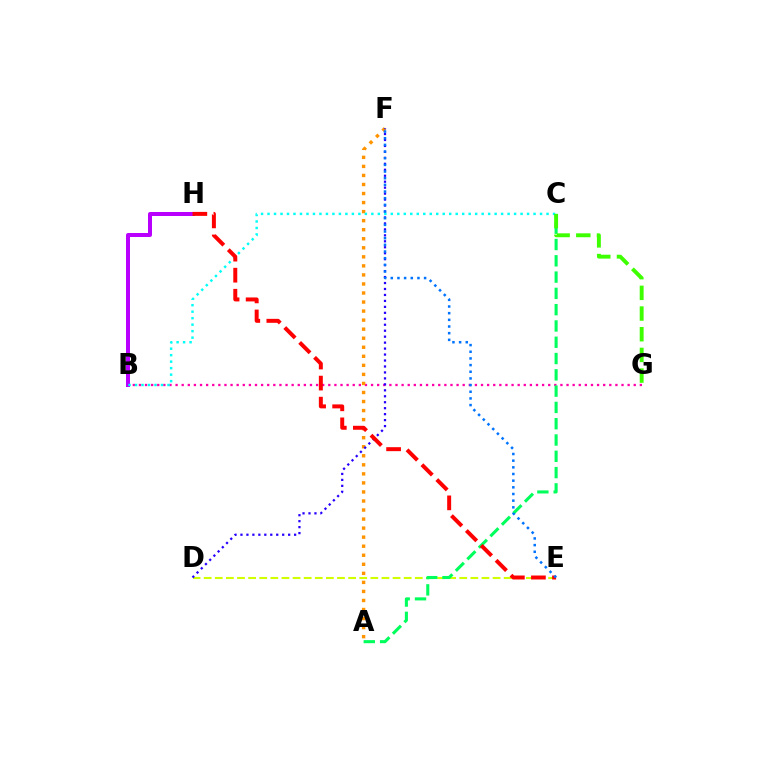{('B', 'G'): [{'color': '#ff00ac', 'line_style': 'dotted', 'thickness': 1.66}], ('A', 'F'): [{'color': '#ff9400', 'line_style': 'dotted', 'thickness': 2.46}], ('D', 'E'): [{'color': '#d1ff00', 'line_style': 'dashed', 'thickness': 1.51}], ('B', 'H'): [{'color': '#b900ff', 'line_style': 'solid', 'thickness': 2.88}], ('A', 'C'): [{'color': '#00ff5c', 'line_style': 'dashed', 'thickness': 2.21}], ('D', 'F'): [{'color': '#2500ff', 'line_style': 'dotted', 'thickness': 1.62}], ('B', 'C'): [{'color': '#00fff6', 'line_style': 'dotted', 'thickness': 1.76}], ('E', 'H'): [{'color': '#ff0000', 'line_style': 'dashed', 'thickness': 2.86}], ('C', 'G'): [{'color': '#3dff00', 'line_style': 'dashed', 'thickness': 2.81}], ('E', 'F'): [{'color': '#0074ff', 'line_style': 'dotted', 'thickness': 1.81}]}